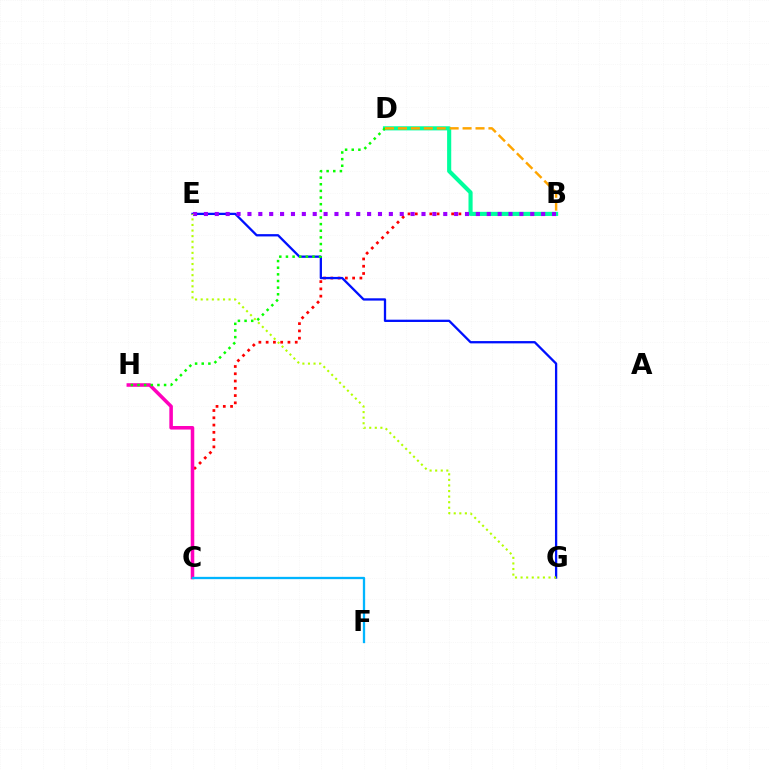{('B', 'C'): [{'color': '#ff0000', 'line_style': 'dotted', 'thickness': 1.98}], ('C', 'H'): [{'color': '#ff00bd', 'line_style': 'solid', 'thickness': 2.55}], ('E', 'G'): [{'color': '#0010ff', 'line_style': 'solid', 'thickness': 1.65}, {'color': '#b3ff00', 'line_style': 'dotted', 'thickness': 1.52}], ('B', 'D'): [{'color': '#00ff9d', 'line_style': 'solid', 'thickness': 2.97}, {'color': '#ffa500', 'line_style': 'dashed', 'thickness': 1.76}], ('D', 'H'): [{'color': '#08ff00', 'line_style': 'dotted', 'thickness': 1.81}], ('B', 'E'): [{'color': '#9b00ff', 'line_style': 'dotted', 'thickness': 2.96}], ('C', 'F'): [{'color': '#00b5ff', 'line_style': 'solid', 'thickness': 1.65}]}